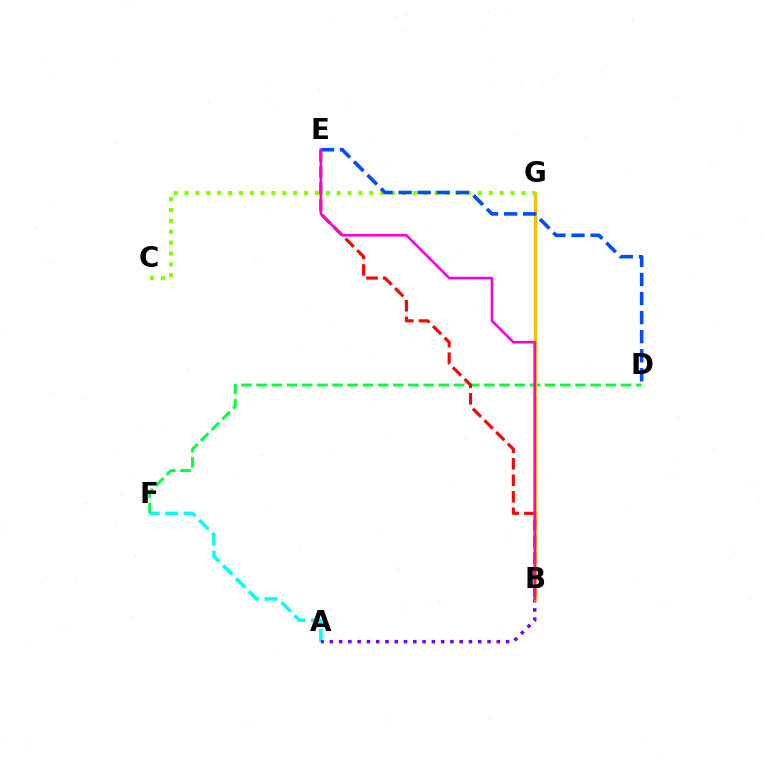{('A', 'F'): [{'color': '#00fff6', 'line_style': 'dashed', 'thickness': 2.5}], ('D', 'F'): [{'color': '#00ff39', 'line_style': 'dashed', 'thickness': 2.06}], ('A', 'B'): [{'color': '#7200ff', 'line_style': 'dotted', 'thickness': 2.52}], ('B', 'G'): [{'color': '#ffbd00', 'line_style': 'solid', 'thickness': 2.48}], ('C', 'G'): [{'color': '#84ff00', 'line_style': 'dotted', 'thickness': 2.95}], ('B', 'E'): [{'color': '#ff0000', 'line_style': 'dashed', 'thickness': 2.24}, {'color': '#ff00cf', 'line_style': 'solid', 'thickness': 1.86}], ('D', 'E'): [{'color': '#004bff', 'line_style': 'dashed', 'thickness': 2.59}]}